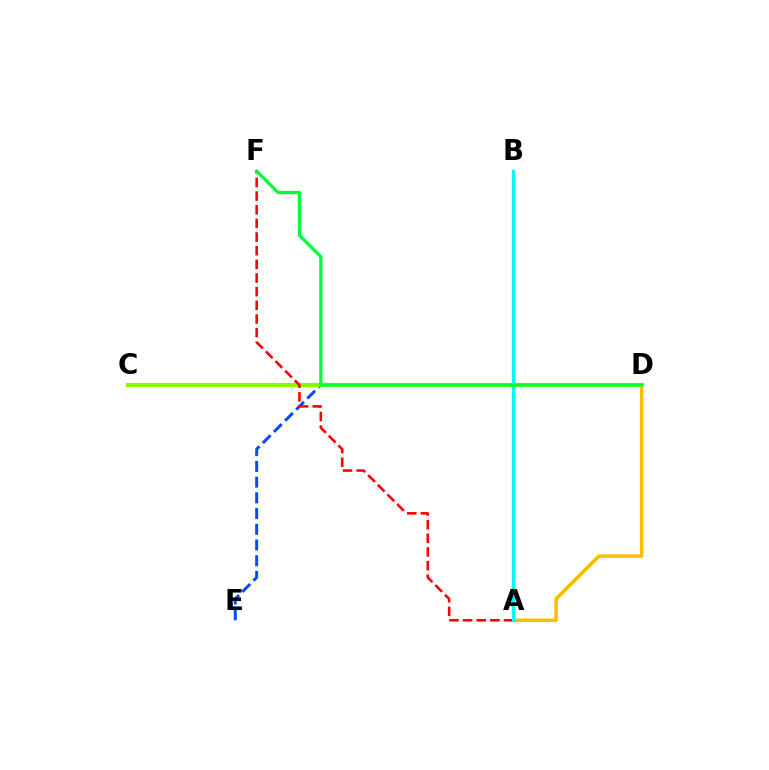{('D', 'E'): [{'color': '#004bff', 'line_style': 'dashed', 'thickness': 2.14}], ('C', 'D'): [{'color': '#84ff00', 'line_style': 'solid', 'thickness': 3.0}], ('A', 'D'): [{'color': '#ffbd00', 'line_style': 'solid', 'thickness': 2.53}], ('A', 'F'): [{'color': '#ff0000', 'line_style': 'dashed', 'thickness': 1.86}], ('A', 'B'): [{'color': '#7200ff', 'line_style': 'solid', 'thickness': 2.27}, {'color': '#ff00cf', 'line_style': 'solid', 'thickness': 2.0}, {'color': '#00fff6', 'line_style': 'solid', 'thickness': 2.12}], ('D', 'F'): [{'color': '#00ff39', 'line_style': 'solid', 'thickness': 2.34}]}